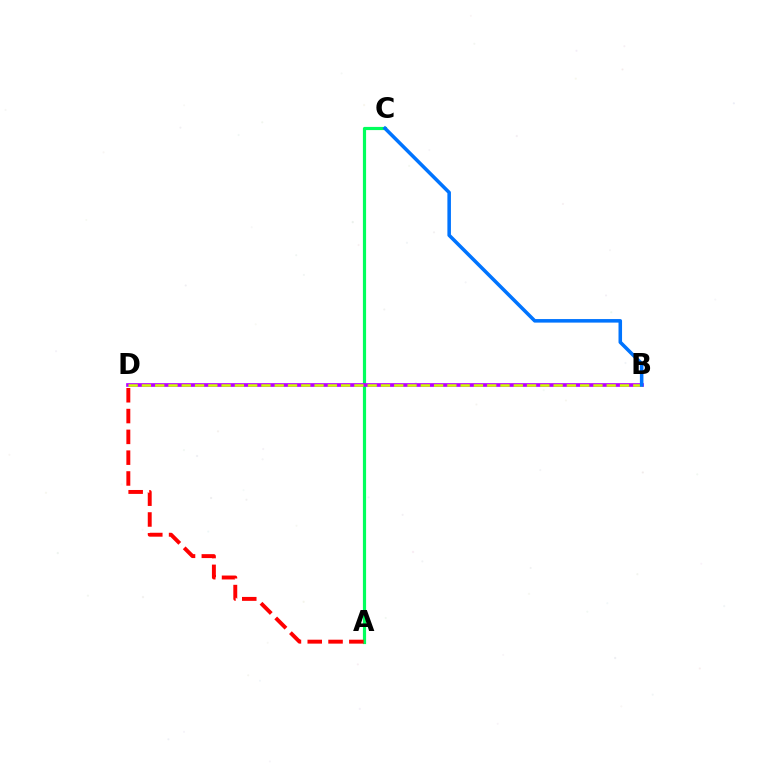{('A', 'C'): [{'color': '#00ff5c', 'line_style': 'solid', 'thickness': 2.29}], ('B', 'D'): [{'color': '#b900ff', 'line_style': 'solid', 'thickness': 2.66}, {'color': '#d1ff00', 'line_style': 'dashed', 'thickness': 1.8}], ('B', 'C'): [{'color': '#0074ff', 'line_style': 'solid', 'thickness': 2.55}], ('A', 'D'): [{'color': '#ff0000', 'line_style': 'dashed', 'thickness': 2.83}]}